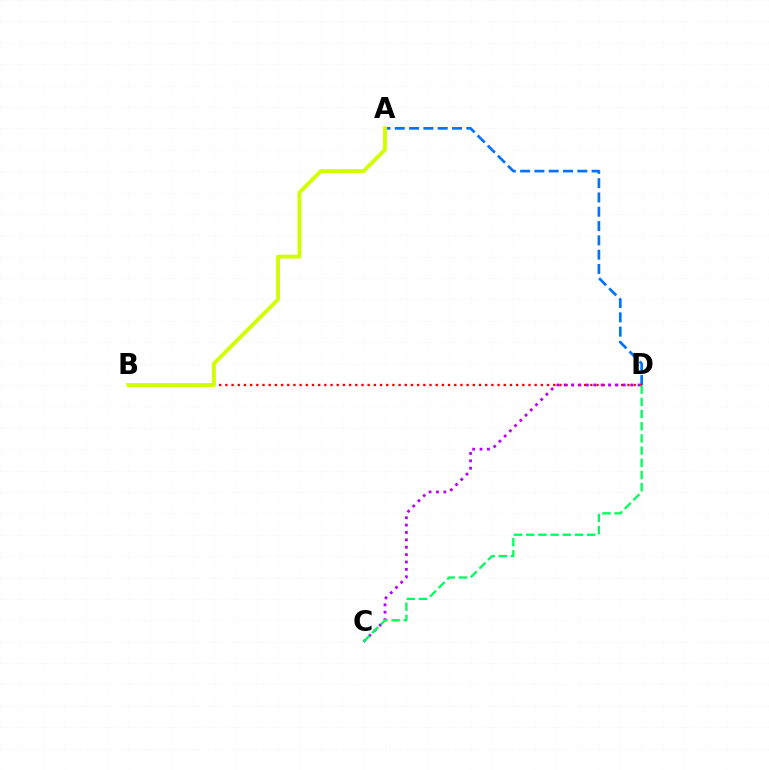{('A', 'D'): [{'color': '#0074ff', 'line_style': 'dashed', 'thickness': 1.94}], ('B', 'D'): [{'color': '#ff0000', 'line_style': 'dotted', 'thickness': 1.68}], ('C', 'D'): [{'color': '#b900ff', 'line_style': 'dotted', 'thickness': 2.01}, {'color': '#00ff5c', 'line_style': 'dashed', 'thickness': 1.66}], ('A', 'B'): [{'color': '#d1ff00', 'line_style': 'solid', 'thickness': 2.81}]}